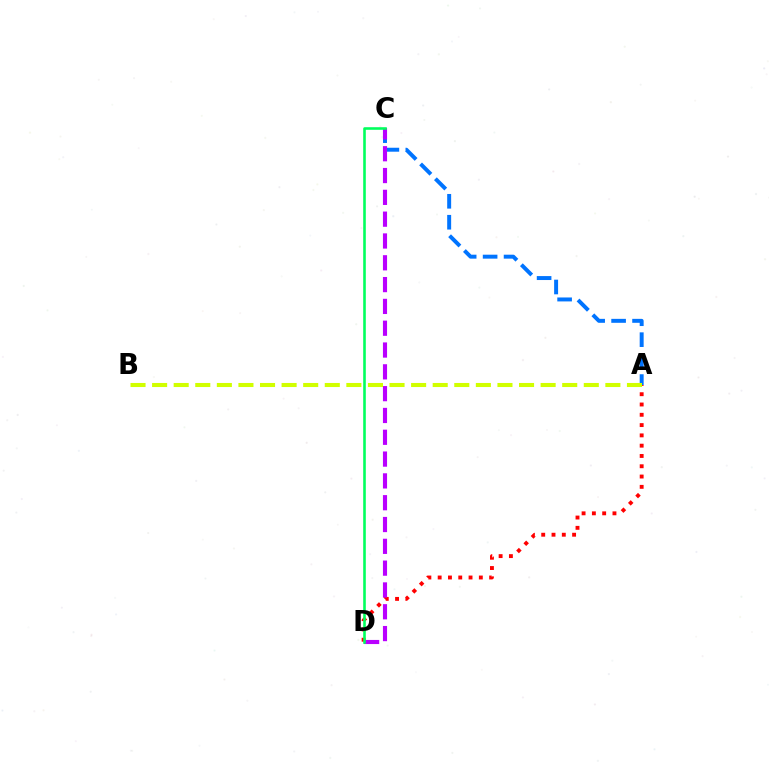{('A', 'D'): [{'color': '#ff0000', 'line_style': 'dotted', 'thickness': 2.8}], ('A', 'C'): [{'color': '#0074ff', 'line_style': 'dashed', 'thickness': 2.85}], ('C', 'D'): [{'color': '#b900ff', 'line_style': 'dashed', 'thickness': 2.96}, {'color': '#00ff5c', 'line_style': 'solid', 'thickness': 1.87}], ('A', 'B'): [{'color': '#d1ff00', 'line_style': 'dashed', 'thickness': 2.93}]}